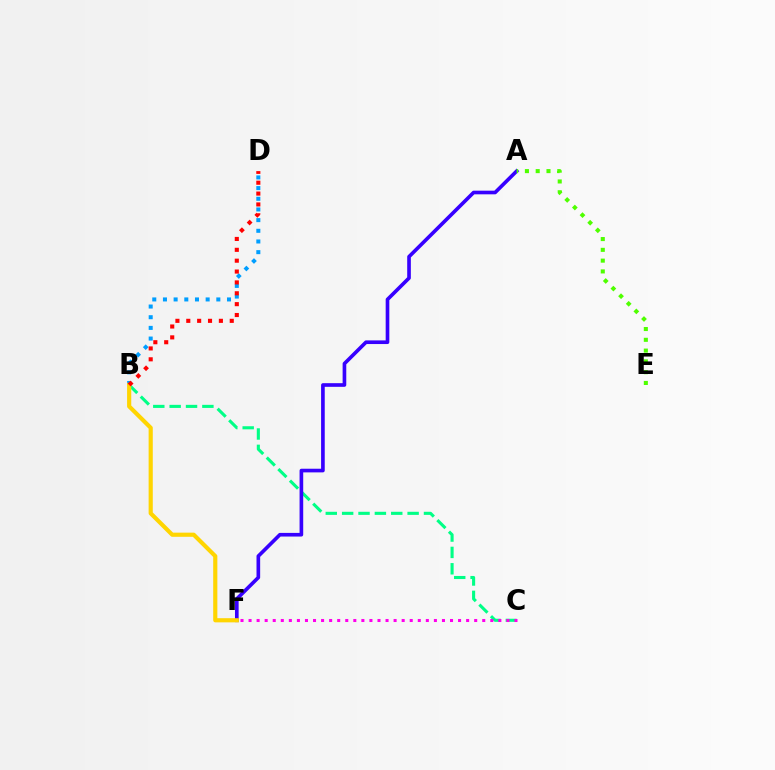{('B', 'C'): [{'color': '#00ff86', 'line_style': 'dashed', 'thickness': 2.22}], ('A', 'F'): [{'color': '#3700ff', 'line_style': 'solid', 'thickness': 2.63}], ('B', 'D'): [{'color': '#009eff', 'line_style': 'dotted', 'thickness': 2.9}, {'color': '#ff0000', 'line_style': 'dotted', 'thickness': 2.95}], ('A', 'E'): [{'color': '#4fff00', 'line_style': 'dotted', 'thickness': 2.93}], ('B', 'F'): [{'color': '#ffd500', 'line_style': 'solid', 'thickness': 2.99}], ('C', 'F'): [{'color': '#ff00ed', 'line_style': 'dotted', 'thickness': 2.19}]}